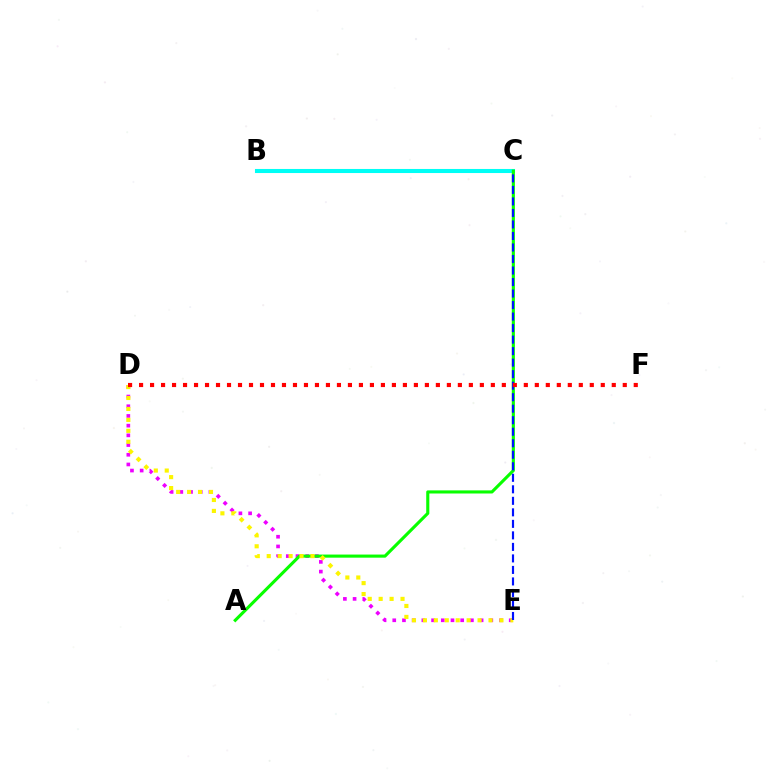{('B', 'C'): [{'color': '#00fff6', 'line_style': 'solid', 'thickness': 2.93}], ('D', 'E'): [{'color': '#ee00ff', 'line_style': 'dotted', 'thickness': 2.64}, {'color': '#fcf500', 'line_style': 'dotted', 'thickness': 2.97}], ('A', 'C'): [{'color': '#08ff00', 'line_style': 'solid', 'thickness': 2.24}], ('C', 'E'): [{'color': '#0010ff', 'line_style': 'dashed', 'thickness': 1.56}], ('D', 'F'): [{'color': '#ff0000', 'line_style': 'dotted', 'thickness': 2.99}]}